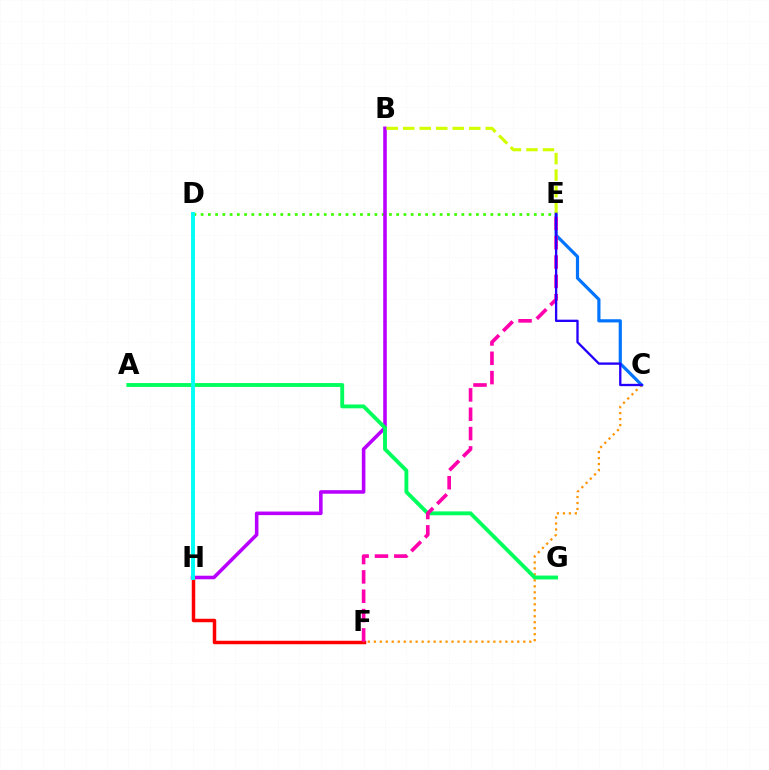{('C', 'E'): [{'color': '#0074ff', 'line_style': 'solid', 'thickness': 2.29}, {'color': '#2500ff', 'line_style': 'solid', 'thickness': 1.68}], ('D', 'E'): [{'color': '#3dff00', 'line_style': 'dotted', 'thickness': 1.97}], ('B', 'H'): [{'color': '#b900ff', 'line_style': 'solid', 'thickness': 2.57}], ('B', 'E'): [{'color': '#d1ff00', 'line_style': 'dashed', 'thickness': 2.24}], ('F', 'H'): [{'color': '#ff0000', 'line_style': 'solid', 'thickness': 2.5}], ('C', 'F'): [{'color': '#ff9400', 'line_style': 'dotted', 'thickness': 1.62}], ('A', 'G'): [{'color': '#00ff5c', 'line_style': 'solid', 'thickness': 2.79}], ('E', 'F'): [{'color': '#ff00ac', 'line_style': 'dashed', 'thickness': 2.63}], ('D', 'H'): [{'color': '#00fff6', 'line_style': 'solid', 'thickness': 2.82}]}